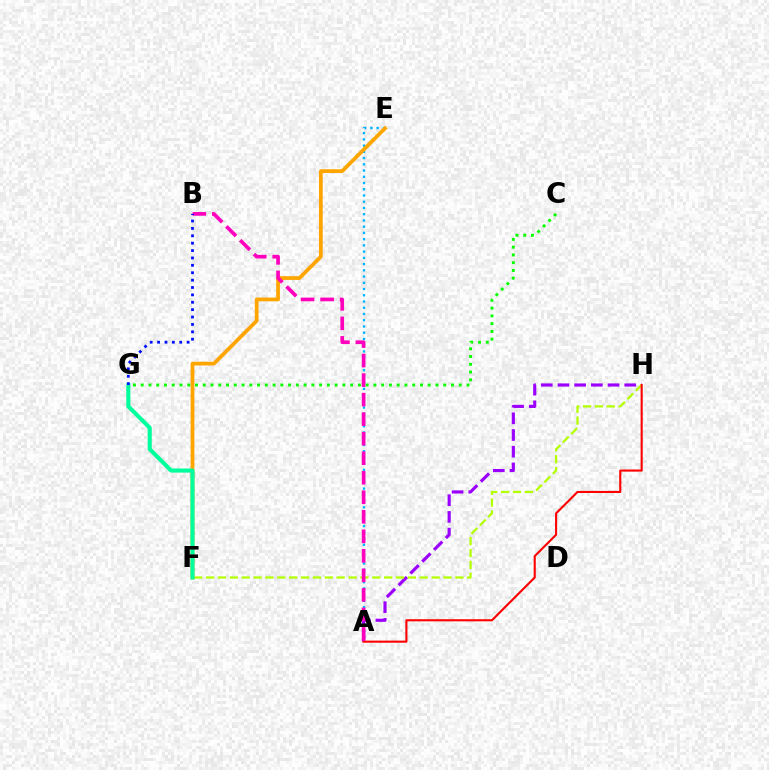{('A', 'E'): [{'color': '#00b5ff', 'line_style': 'dotted', 'thickness': 1.69}], ('E', 'F'): [{'color': '#ffa500', 'line_style': 'solid', 'thickness': 2.71}], ('A', 'H'): [{'color': '#9b00ff', 'line_style': 'dashed', 'thickness': 2.27}, {'color': '#ff0000', 'line_style': 'solid', 'thickness': 1.52}], ('F', 'H'): [{'color': '#b3ff00', 'line_style': 'dashed', 'thickness': 1.61}], ('A', 'B'): [{'color': '#ff00bd', 'line_style': 'dashed', 'thickness': 2.65}], ('F', 'G'): [{'color': '#00ff9d', 'line_style': 'solid', 'thickness': 2.95}], ('C', 'G'): [{'color': '#08ff00', 'line_style': 'dotted', 'thickness': 2.11}], ('B', 'G'): [{'color': '#0010ff', 'line_style': 'dotted', 'thickness': 2.01}]}